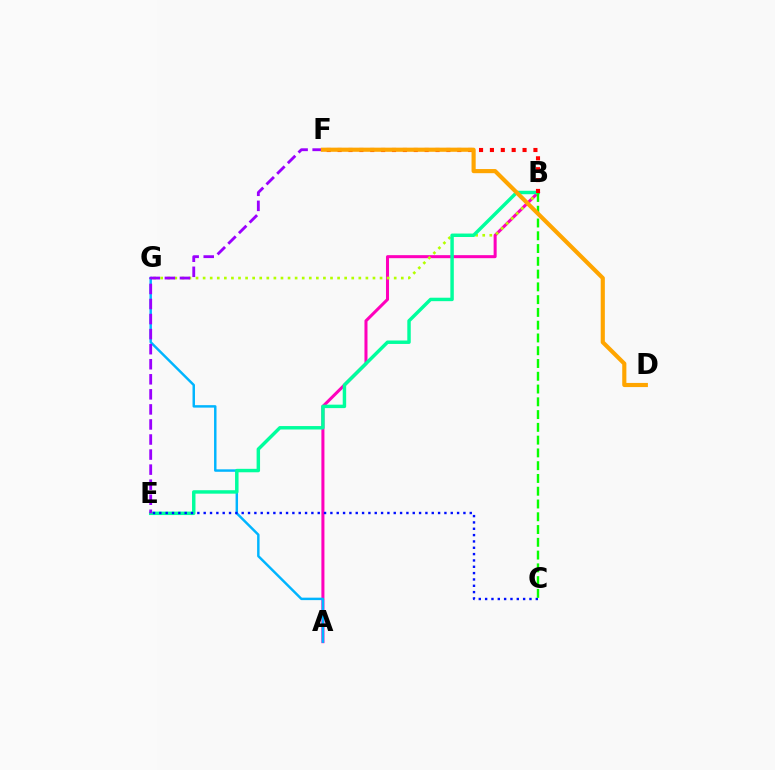{('A', 'B'): [{'color': '#ff00bd', 'line_style': 'solid', 'thickness': 2.18}], ('A', 'G'): [{'color': '#00b5ff', 'line_style': 'solid', 'thickness': 1.77}], ('B', 'G'): [{'color': '#b3ff00', 'line_style': 'dotted', 'thickness': 1.92}], ('B', 'E'): [{'color': '#00ff9d', 'line_style': 'solid', 'thickness': 2.48}], ('C', 'E'): [{'color': '#0010ff', 'line_style': 'dotted', 'thickness': 1.72}], ('B', 'F'): [{'color': '#ff0000', 'line_style': 'dotted', 'thickness': 2.96}], ('B', 'C'): [{'color': '#08ff00', 'line_style': 'dashed', 'thickness': 1.74}], ('E', 'F'): [{'color': '#9b00ff', 'line_style': 'dashed', 'thickness': 2.05}], ('D', 'F'): [{'color': '#ffa500', 'line_style': 'solid', 'thickness': 2.98}]}